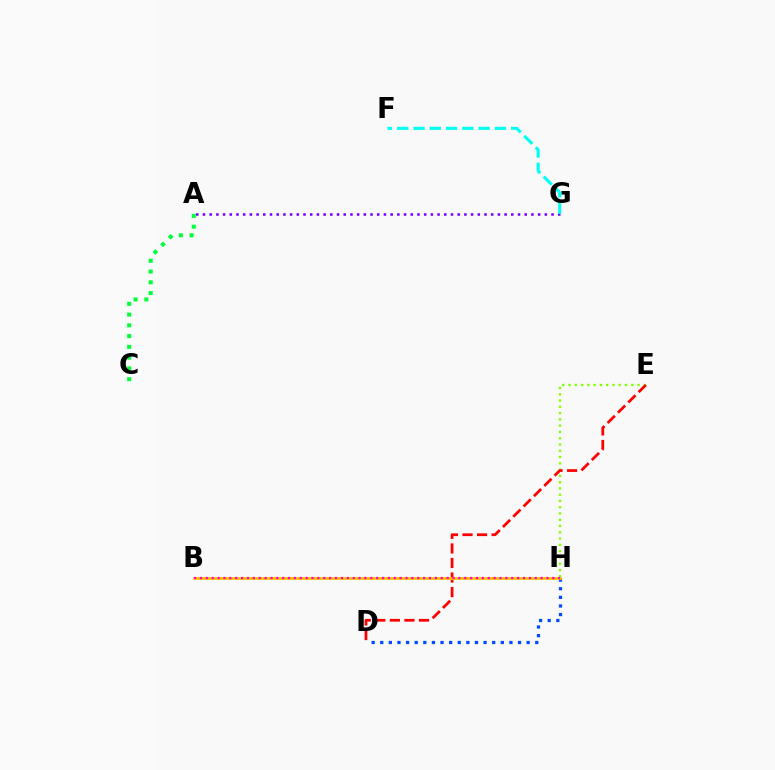{('A', 'G'): [{'color': '#7200ff', 'line_style': 'dotted', 'thickness': 1.82}], ('E', 'H'): [{'color': '#84ff00', 'line_style': 'dotted', 'thickness': 1.7}], ('D', 'E'): [{'color': '#ff0000', 'line_style': 'dashed', 'thickness': 1.98}], ('A', 'C'): [{'color': '#00ff39', 'line_style': 'dotted', 'thickness': 2.92}], ('D', 'H'): [{'color': '#004bff', 'line_style': 'dotted', 'thickness': 2.34}], ('F', 'G'): [{'color': '#00fff6', 'line_style': 'dashed', 'thickness': 2.21}], ('B', 'H'): [{'color': '#ffbd00', 'line_style': 'solid', 'thickness': 2.01}, {'color': '#ff00cf', 'line_style': 'dotted', 'thickness': 1.6}]}